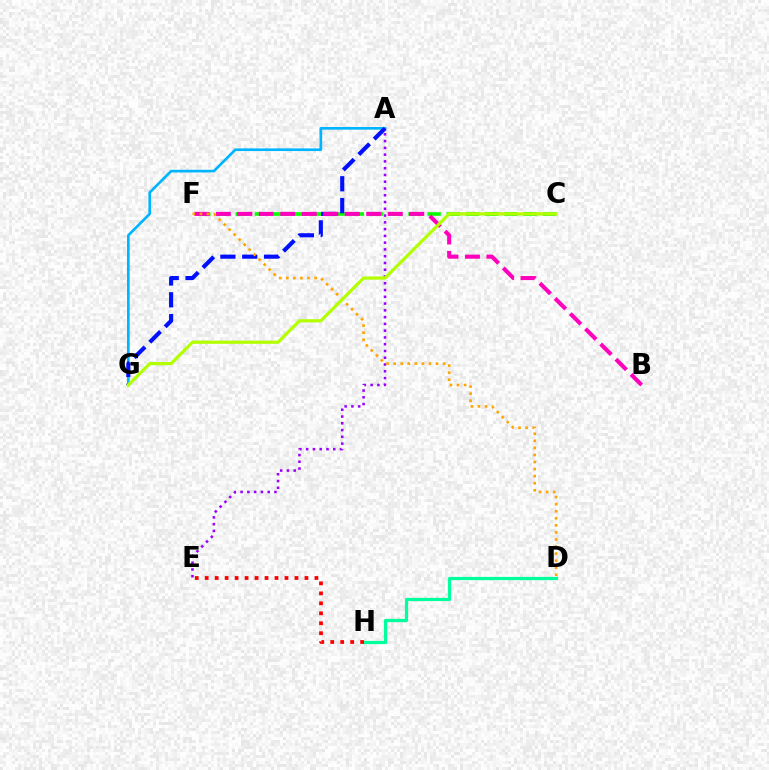{('D', 'H'): [{'color': '#00ff9d', 'line_style': 'solid', 'thickness': 2.31}], ('A', 'G'): [{'color': '#00b5ff', 'line_style': 'solid', 'thickness': 1.91}, {'color': '#0010ff', 'line_style': 'dashed', 'thickness': 2.97}], ('C', 'F'): [{'color': '#08ff00', 'line_style': 'dashed', 'thickness': 2.61}], ('A', 'E'): [{'color': '#9b00ff', 'line_style': 'dotted', 'thickness': 1.84}], ('B', 'F'): [{'color': '#ff00bd', 'line_style': 'dashed', 'thickness': 2.92}], ('D', 'F'): [{'color': '#ffa500', 'line_style': 'dotted', 'thickness': 1.92}], ('C', 'G'): [{'color': '#b3ff00', 'line_style': 'solid', 'thickness': 2.3}], ('E', 'H'): [{'color': '#ff0000', 'line_style': 'dotted', 'thickness': 2.71}]}